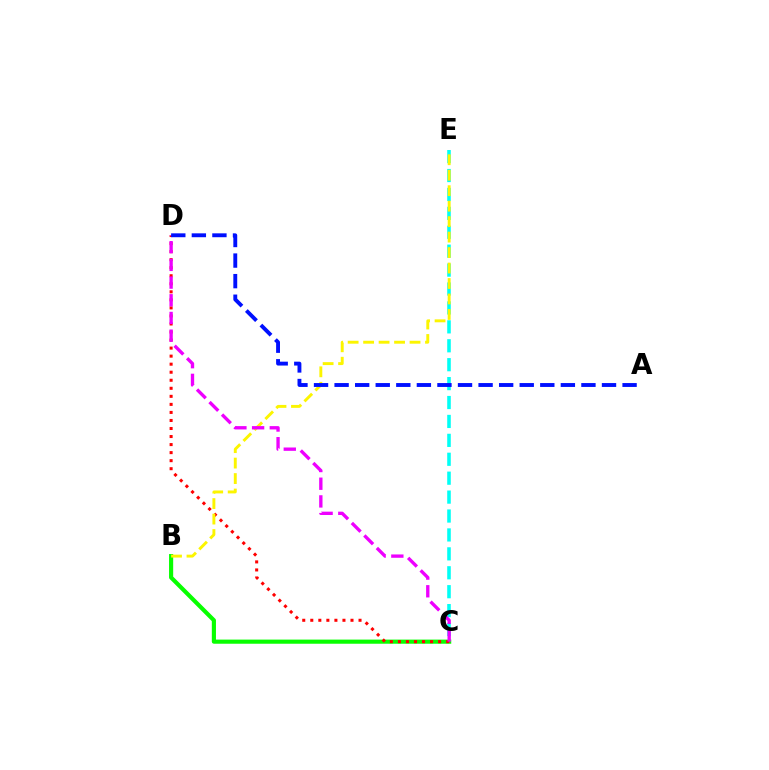{('C', 'E'): [{'color': '#00fff6', 'line_style': 'dashed', 'thickness': 2.57}], ('B', 'C'): [{'color': '#08ff00', 'line_style': 'solid', 'thickness': 2.98}], ('C', 'D'): [{'color': '#ff0000', 'line_style': 'dotted', 'thickness': 2.18}, {'color': '#ee00ff', 'line_style': 'dashed', 'thickness': 2.4}], ('B', 'E'): [{'color': '#fcf500', 'line_style': 'dashed', 'thickness': 2.1}], ('A', 'D'): [{'color': '#0010ff', 'line_style': 'dashed', 'thickness': 2.79}]}